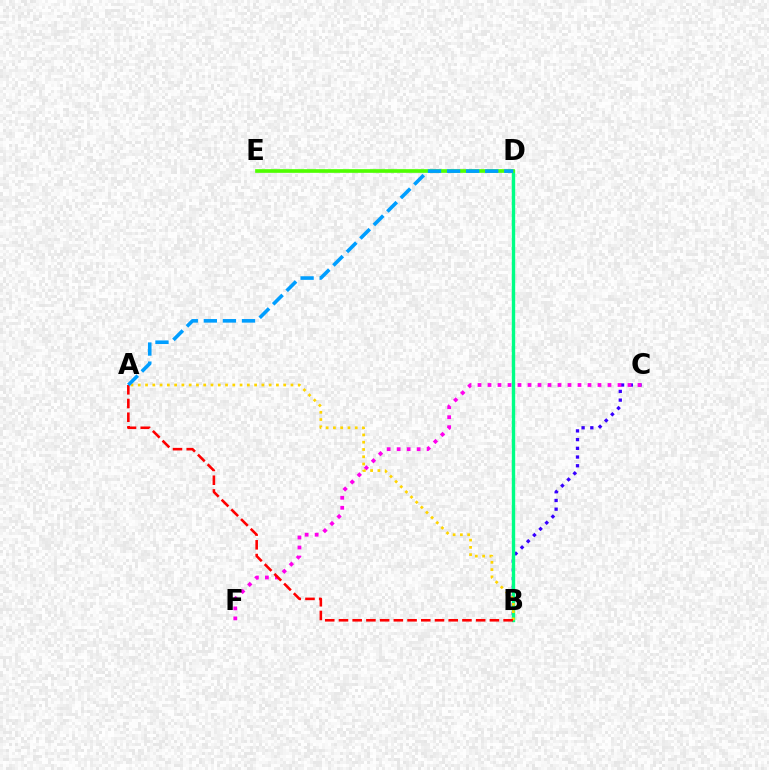{('B', 'C'): [{'color': '#3700ff', 'line_style': 'dotted', 'thickness': 2.37}], ('B', 'D'): [{'color': '#00ff86', 'line_style': 'solid', 'thickness': 2.44}], ('C', 'F'): [{'color': '#ff00ed', 'line_style': 'dotted', 'thickness': 2.72}], ('D', 'E'): [{'color': '#4fff00', 'line_style': 'solid', 'thickness': 2.64}], ('A', 'B'): [{'color': '#ffd500', 'line_style': 'dotted', 'thickness': 1.98}, {'color': '#ff0000', 'line_style': 'dashed', 'thickness': 1.86}], ('A', 'D'): [{'color': '#009eff', 'line_style': 'dashed', 'thickness': 2.59}]}